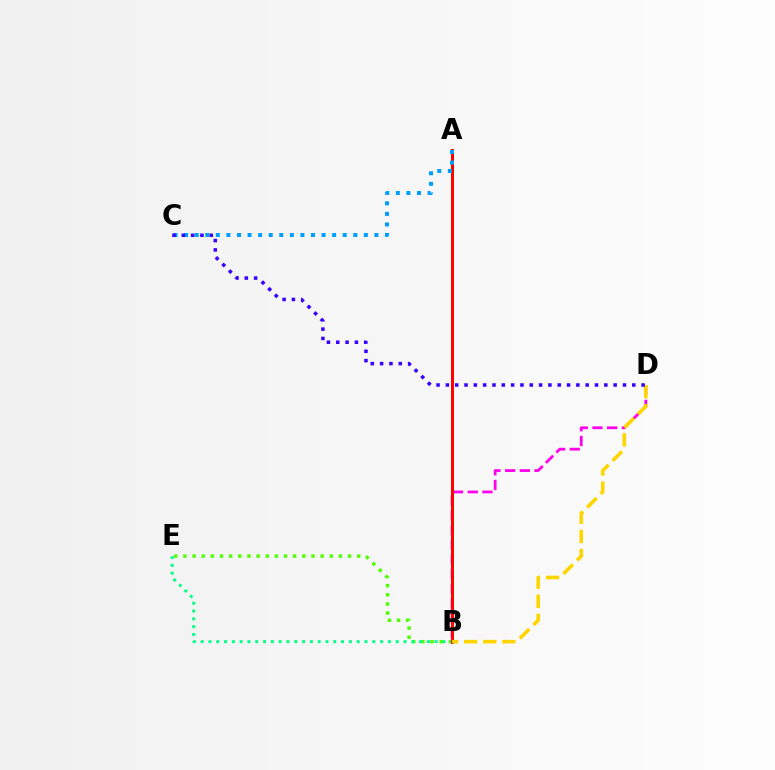{('B', 'E'): [{'color': '#4fff00', 'line_style': 'dotted', 'thickness': 2.49}, {'color': '#00ff86', 'line_style': 'dotted', 'thickness': 2.12}], ('B', 'D'): [{'color': '#ff00ed', 'line_style': 'dashed', 'thickness': 2.0}, {'color': '#ffd500', 'line_style': 'dashed', 'thickness': 2.59}], ('A', 'B'): [{'color': '#ff0000', 'line_style': 'solid', 'thickness': 2.13}], ('A', 'C'): [{'color': '#009eff', 'line_style': 'dotted', 'thickness': 2.87}], ('C', 'D'): [{'color': '#3700ff', 'line_style': 'dotted', 'thickness': 2.53}]}